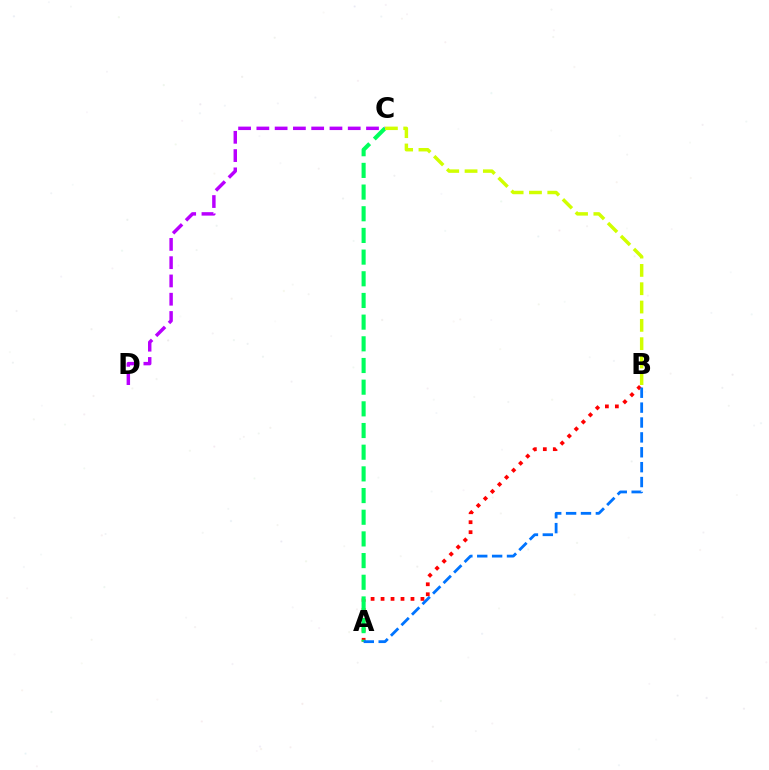{('C', 'D'): [{'color': '#b900ff', 'line_style': 'dashed', 'thickness': 2.48}], ('A', 'B'): [{'color': '#ff0000', 'line_style': 'dotted', 'thickness': 2.71}, {'color': '#0074ff', 'line_style': 'dashed', 'thickness': 2.02}], ('A', 'C'): [{'color': '#00ff5c', 'line_style': 'dashed', 'thickness': 2.94}], ('B', 'C'): [{'color': '#d1ff00', 'line_style': 'dashed', 'thickness': 2.49}]}